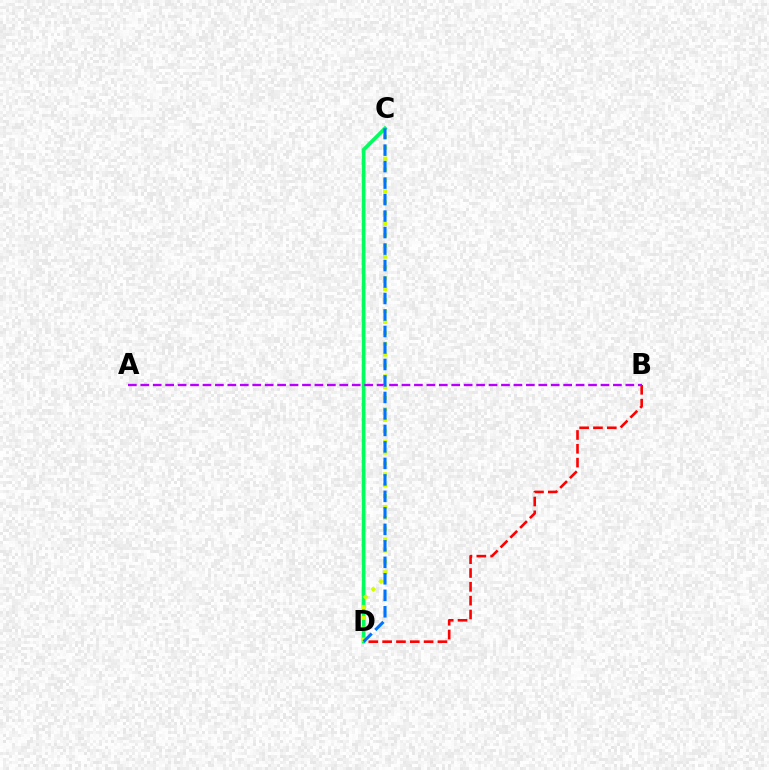{('B', 'D'): [{'color': '#ff0000', 'line_style': 'dashed', 'thickness': 1.88}], ('C', 'D'): [{'color': '#00ff5c', 'line_style': 'solid', 'thickness': 2.66}, {'color': '#d1ff00', 'line_style': 'dotted', 'thickness': 2.96}, {'color': '#0074ff', 'line_style': 'dashed', 'thickness': 2.24}], ('A', 'B'): [{'color': '#b900ff', 'line_style': 'dashed', 'thickness': 1.69}]}